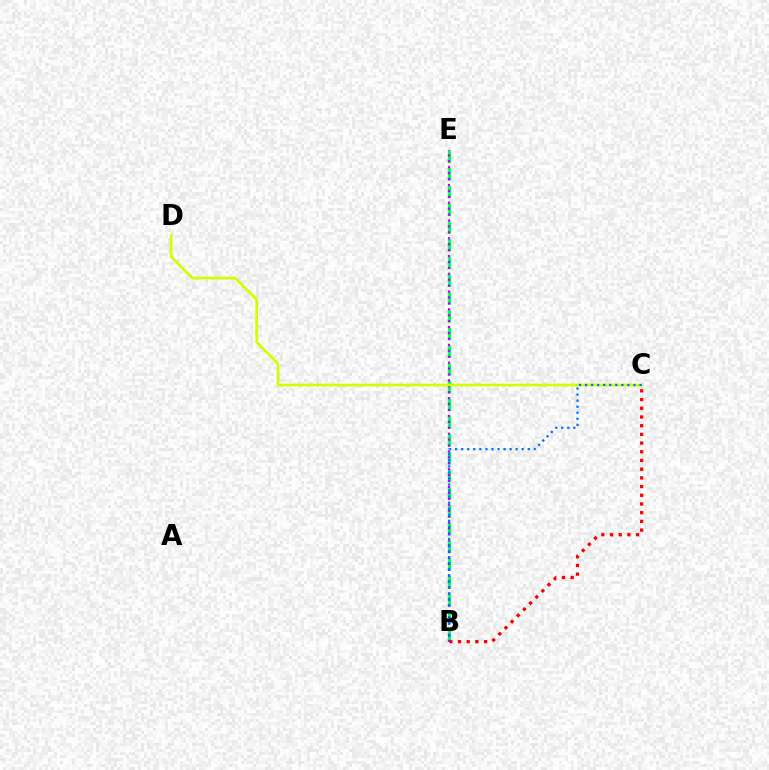{('B', 'E'): [{'color': '#00ff5c', 'line_style': 'dashed', 'thickness': 2.41}, {'color': '#b900ff', 'line_style': 'dotted', 'thickness': 1.61}], ('C', 'D'): [{'color': '#d1ff00', 'line_style': 'solid', 'thickness': 1.93}], ('B', 'C'): [{'color': '#ff0000', 'line_style': 'dotted', 'thickness': 2.36}, {'color': '#0074ff', 'line_style': 'dotted', 'thickness': 1.64}]}